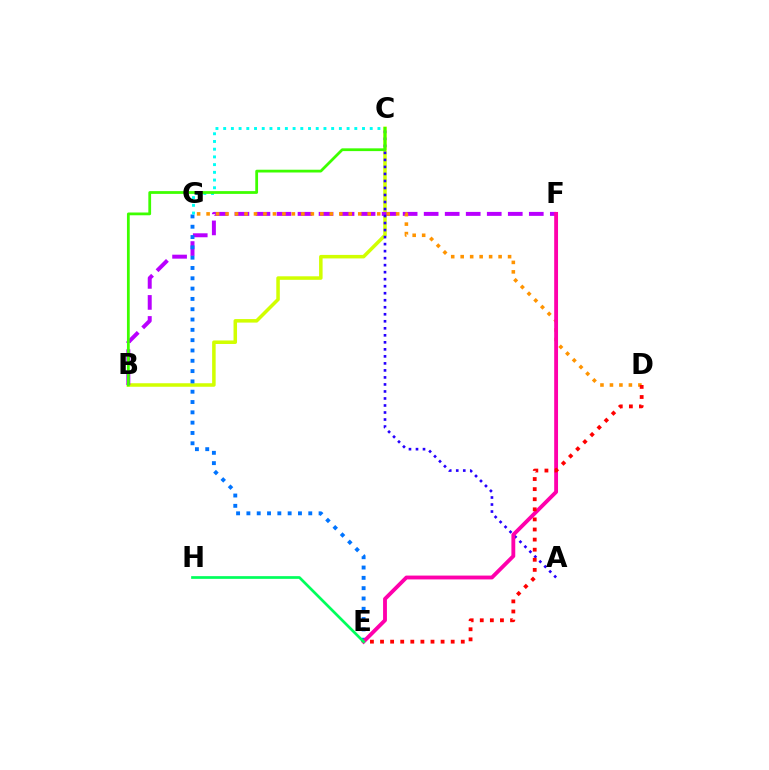{('B', 'C'): [{'color': '#d1ff00', 'line_style': 'solid', 'thickness': 2.53}, {'color': '#3dff00', 'line_style': 'solid', 'thickness': 1.99}], ('B', 'F'): [{'color': '#b900ff', 'line_style': 'dashed', 'thickness': 2.86}], ('D', 'G'): [{'color': '#ff9400', 'line_style': 'dotted', 'thickness': 2.58}], ('A', 'C'): [{'color': '#2500ff', 'line_style': 'dotted', 'thickness': 1.91}], ('E', 'G'): [{'color': '#0074ff', 'line_style': 'dotted', 'thickness': 2.8}], ('C', 'G'): [{'color': '#00fff6', 'line_style': 'dotted', 'thickness': 2.1}], ('E', 'F'): [{'color': '#ff00ac', 'line_style': 'solid', 'thickness': 2.77}], ('D', 'E'): [{'color': '#ff0000', 'line_style': 'dotted', 'thickness': 2.74}], ('E', 'H'): [{'color': '#00ff5c', 'line_style': 'solid', 'thickness': 1.95}]}